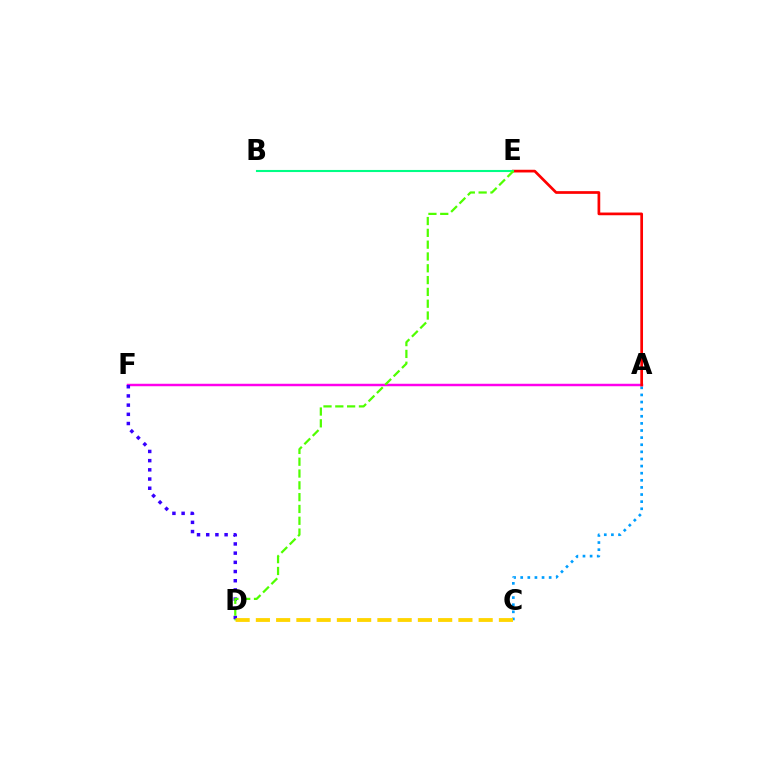{('A', 'F'): [{'color': '#ff00ed', 'line_style': 'solid', 'thickness': 1.78}], ('D', 'F'): [{'color': '#3700ff', 'line_style': 'dotted', 'thickness': 2.5}], ('A', 'C'): [{'color': '#009eff', 'line_style': 'dotted', 'thickness': 1.93}], ('A', 'E'): [{'color': '#ff0000', 'line_style': 'solid', 'thickness': 1.95}], ('C', 'D'): [{'color': '#ffd500', 'line_style': 'dashed', 'thickness': 2.75}], ('B', 'E'): [{'color': '#00ff86', 'line_style': 'solid', 'thickness': 1.51}], ('D', 'E'): [{'color': '#4fff00', 'line_style': 'dashed', 'thickness': 1.6}]}